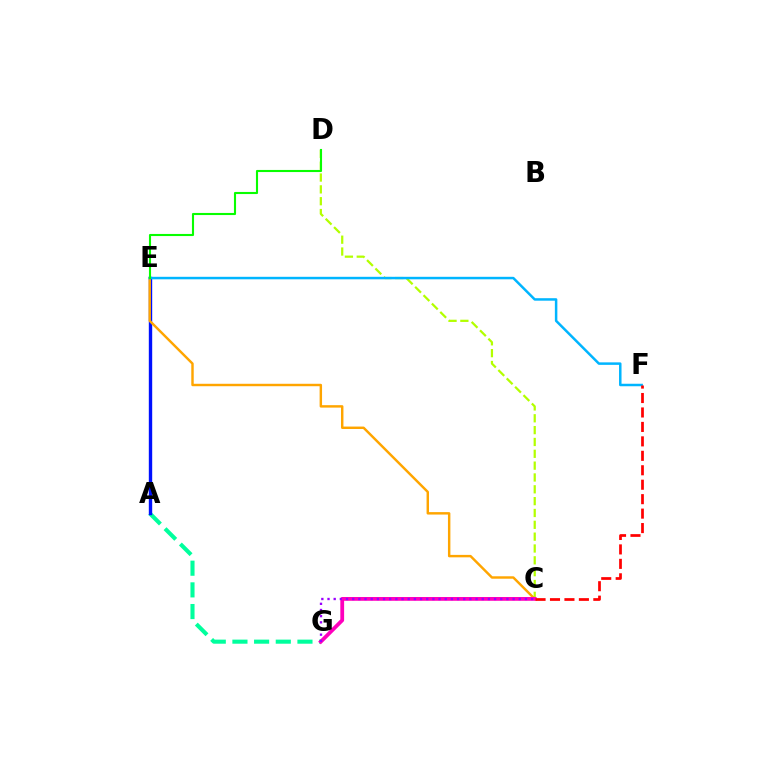{('C', 'D'): [{'color': '#b3ff00', 'line_style': 'dashed', 'thickness': 1.61}], ('A', 'G'): [{'color': '#00ff9d', 'line_style': 'dashed', 'thickness': 2.94}], ('A', 'E'): [{'color': '#0010ff', 'line_style': 'solid', 'thickness': 2.44}], ('C', 'E'): [{'color': '#ffa500', 'line_style': 'solid', 'thickness': 1.76}], ('C', 'G'): [{'color': '#ff00bd', 'line_style': 'solid', 'thickness': 2.72}, {'color': '#9b00ff', 'line_style': 'dotted', 'thickness': 1.68}], ('E', 'F'): [{'color': '#00b5ff', 'line_style': 'solid', 'thickness': 1.8}], ('D', 'E'): [{'color': '#08ff00', 'line_style': 'solid', 'thickness': 1.52}], ('C', 'F'): [{'color': '#ff0000', 'line_style': 'dashed', 'thickness': 1.96}]}